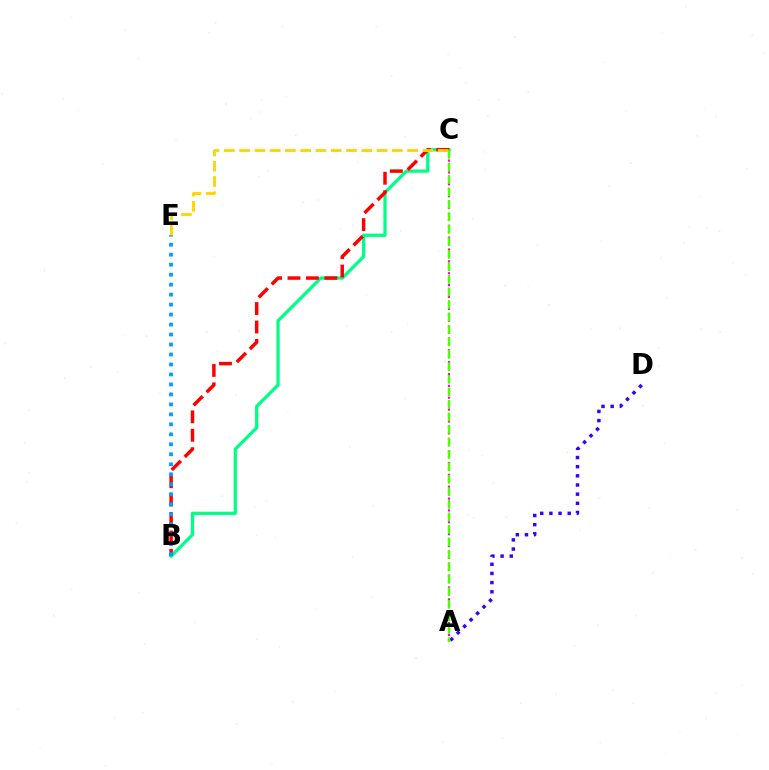{('B', 'C'): [{'color': '#00ff86', 'line_style': 'solid', 'thickness': 2.34}, {'color': '#ff0000', 'line_style': 'dashed', 'thickness': 2.5}], ('A', 'C'): [{'color': '#ff00ed', 'line_style': 'dotted', 'thickness': 1.61}, {'color': '#4fff00', 'line_style': 'dashed', 'thickness': 1.7}], ('B', 'E'): [{'color': '#009eff', 'line_style': 'dotted', 'thickness': 2.71}], ('C', 'E'): [{'color': '#ffd500', 'line_style': 'dashed', 'thickness': 2.08}], ('A', 'D'): [{'color': '#3700ff', 'line_style': 'dotted', 'thickness': 2.49}]}